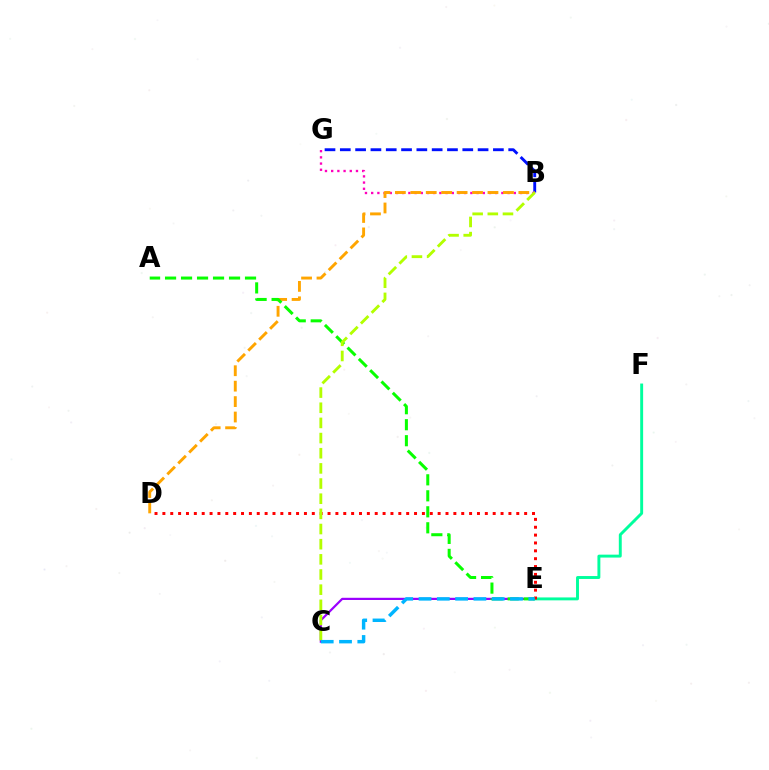{('C', 'E'): [{'color': '#9b00ff', 'line_style': 'solid', 'thickness': 1.58}, {'color': '#00b5ff', 'line_style': 'dashed', 'thickness': 2.49}], ('E', 'F'): [{'color': '#00ff9d', 'line_style': 'solid', 'thickness': 2.1}], ('D', 'E'): [{'color': '#ff0000', 'line_style': 'dotted', 'thickness': 2.14}], ('B', 'G'): [{'color': '#0010ff', 'line_style': 'dashed', 'thickness': 2.08}, {'color': '#ff00bd', 'line_style': 'dotted', 'thickness': 1.68}], ('B', 'D'): [{'color': '#ffa500', 'line_style': 'dashed', 'thickness': 2.1}], ('A', 'E'): [{'color': '#08ff00', 'line_style': 'dashed', 'thickness': 2.17}], ('B', 'C'): [{'color': '#b3ff00', 'line_style': 'dashed', 'thickness': 2.06}]}